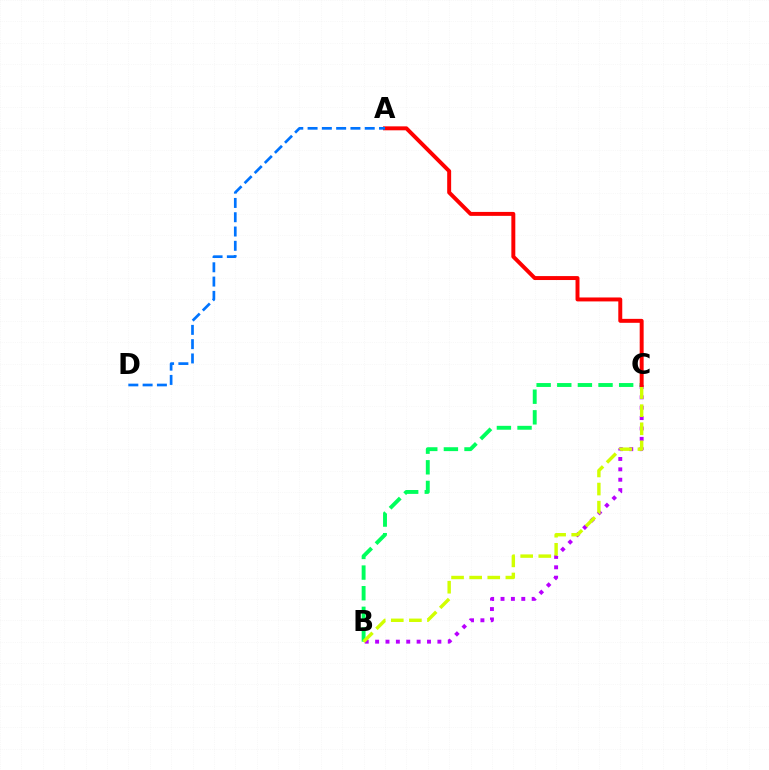{('B', 'C'): [{'color': '#b900ff', 'line_style': 'dotted', 'thickness': 2.82}, {'color': '#00ff5c', 'line_style': 'dashed', 'thickness': 2.8}, {'color': '#d1ff00', 'line_style': 'dashed', 'thickness': 2.46}], ('A', 'C'): [{'color': '#ff0000', 'line_style': 'solid', 'thickness': 2.84}], ('A', 'D'): [{'color': '#0074ff', 'line_style': 'dashed', 'thickness': 1.94}]}